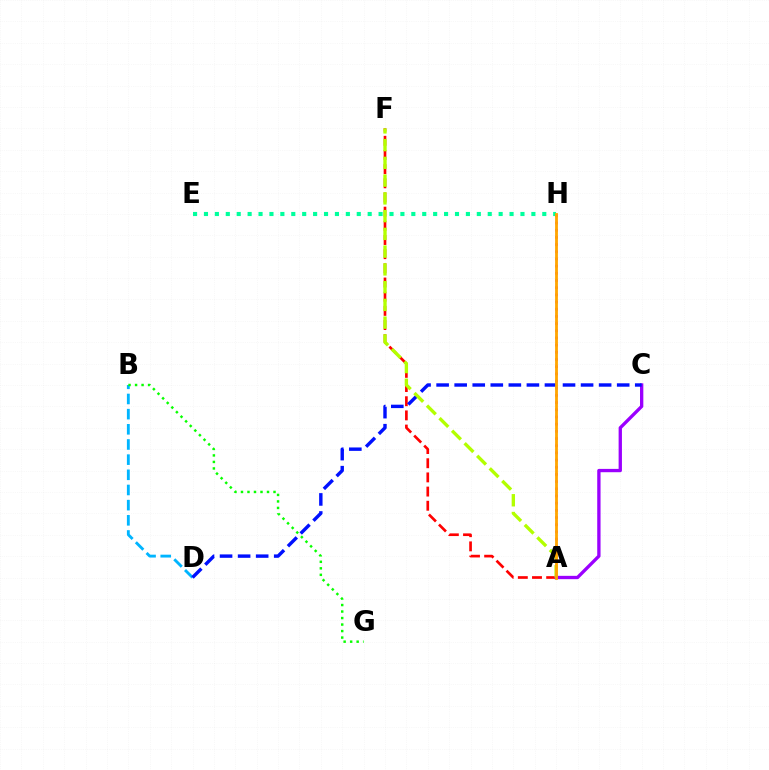{('B', 'D'): [{'color': '#00b5ff', 'line_style': 'dashed', 'thickness': 2.06}], ('A', 'F'): [{'color': '#ff0000', 'line_style': 'dashed', 'thickness': 1.93}, {'color': '#b3ff00', 'line_style': 'dashed', 'thickness': 2.41}], ('A', 'H'): [{'color': '#ff00bd', 'line_style': 'dotted', 'thickness': 1.95}, {'color': '#ffa500', 'line_style': 'solid', 'thickness': 2.03}], ('B', 'G'): [{'color': '#08ff00', 'line_style': 'dotted', 'thickness': 1.77}], ('A', 'C'): [{'color': '#9b00ff', 'line_style': 'solid', 'thickness': 2.39}], ('C', 'D'): [{'color': '#0010ff', 'line_style': 'dashed', 'thickness': 2.45}], ('E', 'H'): [{'color': '#00ff9d', 'line_style': 'dotted', 'thickness': 2.97}]}